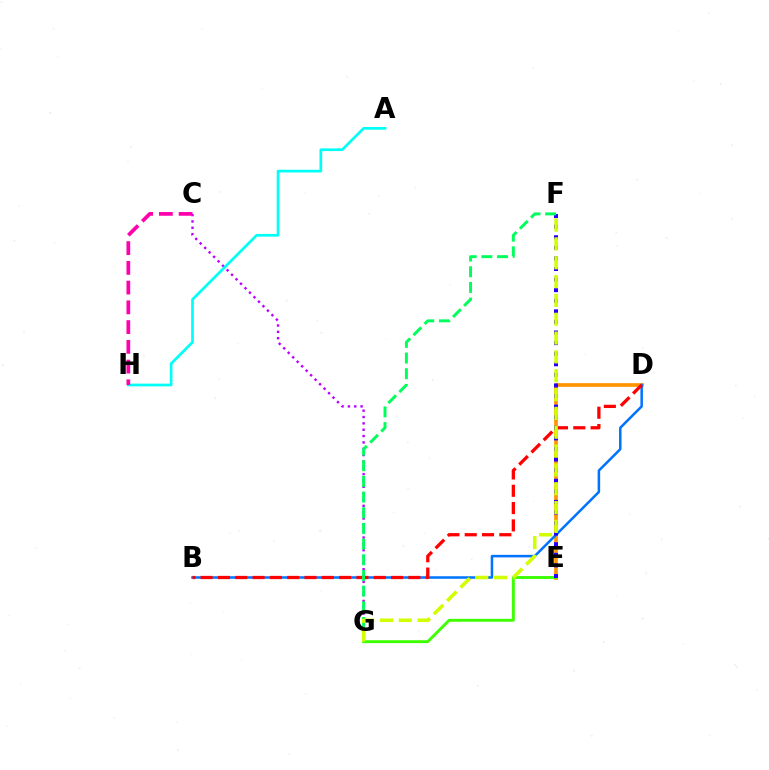{('D', 'E'): [{'color': '#ff9400', 'line_style': 'solid', 'thickness': 2.66}], ('B', 'D'): [{'color': '#0074ff', 'line_style': 'solid', 'thickness': 1.81}, {'color': '#ff0000', 'line_style': 'dashed', 'thickness': 2.35}], ('E', 'G'): [{'color': '#3dff00', 'line_style': 'solid', 'thickness': 2.09}], ('C', 'G'): [{'color': '#b900ff', 'line_style': 'dotted', 'thickness': 1.72}], ('A', 'H'): [{'color': '#00fff6', 'line_style': 'solid', 'thickness': 1.95}], ('C', 'H'): [{'color': '#ff00ac', 'line_style': 'dashed', 'thickness': 2.68}], ('E', 'F'): [{'color': '#2500ff', 'line_style': 'dotted', 'thickness': 2.88}], ('F', 'G'): [{'color': '#00ff5c', 'line_style': 'dashed', 'thickness': 2.13}, {'color': '#d1ff00', 'line_style': 'dashed', 'thickness': 2.56}]}